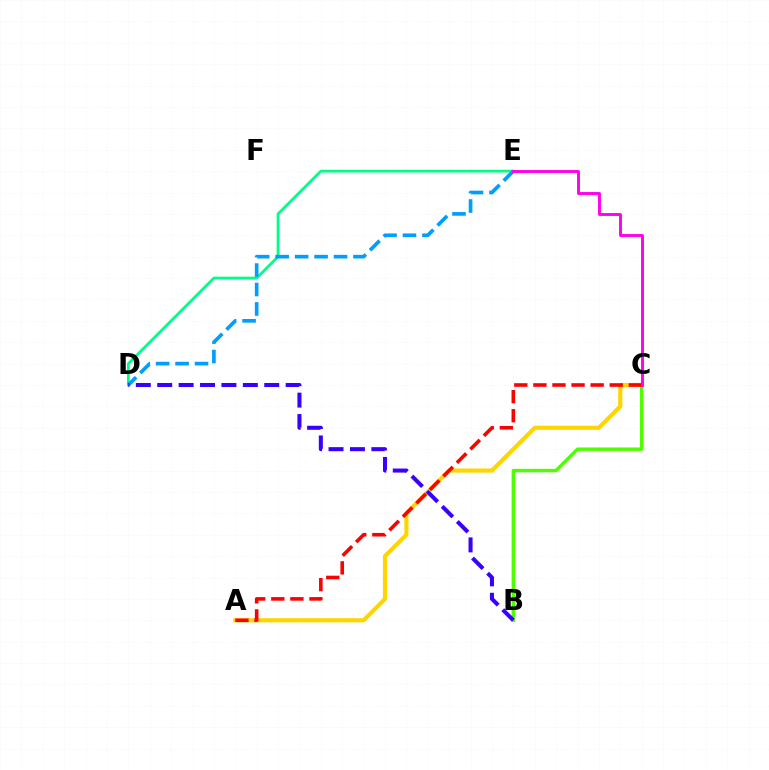{('B', 'C'): [{'color': '#4fff00', 'line_style': 'solid', 'thickness': 2.46}], ('D', 'E'): [{'color': '#00ff86', 'line_style': 'solid', 'thickness': 2.0}, {'color': '#009eff', 'line_style': 'dashed', 'thickness': 2.64}], ('A', 'C'): [{'color': '#ffd500', 'line_style': 'solid', 'thickness': 2.99}, {'color': '#ff0000', 'line_style': 'dashed', 'thickness': 2.59}], ('B', 'D'): [{'color': '#3700ff', 'line_style': 'dashed', 'thickness': 2.91}], ('C', 'E'): [{'color': '#ff00ed', 'line_style': 'solid', 'thickness': 2.09}]}